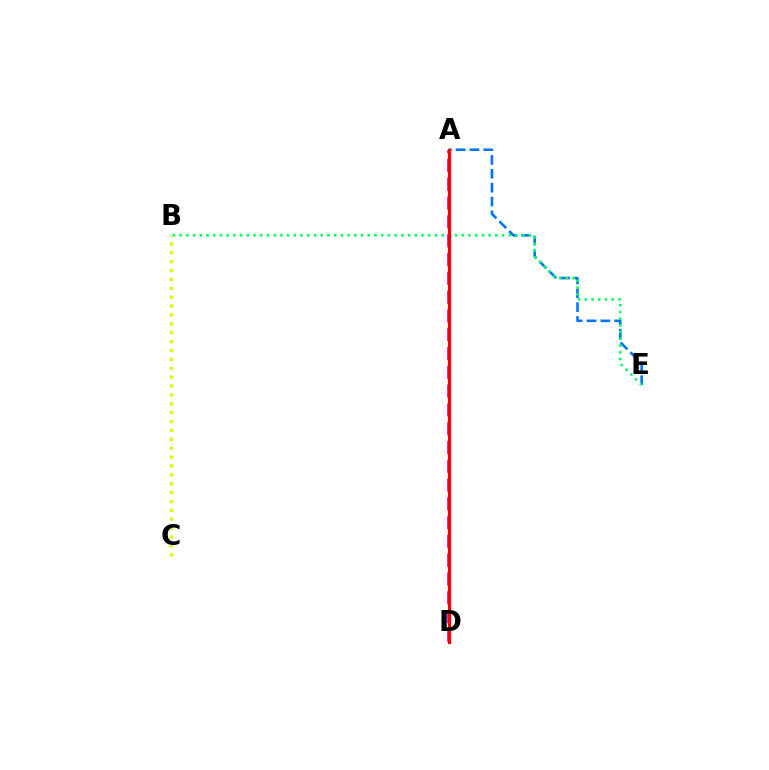{('A', 'E'): [{'color': '#0074ff', 'line_style': 'dashed', 'thickness': 1.88}], ('B', 'C'): [{'color': '#d1ff00', 'line_style': 'dotted', 'thickness': 2.41}], ('A', 'D'): [{'color': '#b900ff', 'line_style': 'dashed', 'thickness': 2.55}, {'color': '#ff0000', 'line_style': 'solid', 'thickness': 2.31}], ('B', 'E'): [{'color': '#00ff5c', 'line_style': 'dotted', 'thickness': 1.83}]}